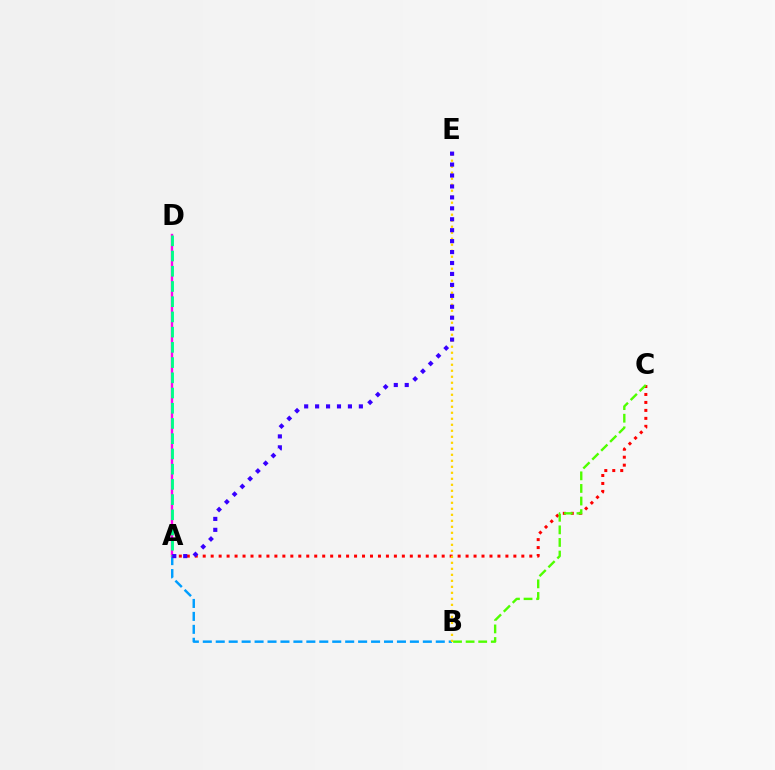{('A', 'C'): [{'color': '#ff0000', 'line_style': 'dotted', 'thickness': 2.16}], ('A', 'B'): [{'color': '#009eff', 'line_style': 'dashed', 'thickness': 1.76}], ('B', 'E'): [{'color': '#ffd500', 'line_style': 'dotted', 'thickness': 1.63}], ('B', 'C'): [{'color': '#4fff00', 'line_style': 'dashed', 'thickness': 1.71}], ('A', 'D'): [{'color': '#ff00ed', 'line_style': 'solid', 'thickness': 1.7}, {'color': '#00ff86', 'line_style': 'dashed', 'thickness': 2.07}], ('A', 'E'): [{'color': '#3700ff', 'line_style': 'dotted', 'thickness': 2.97}]}